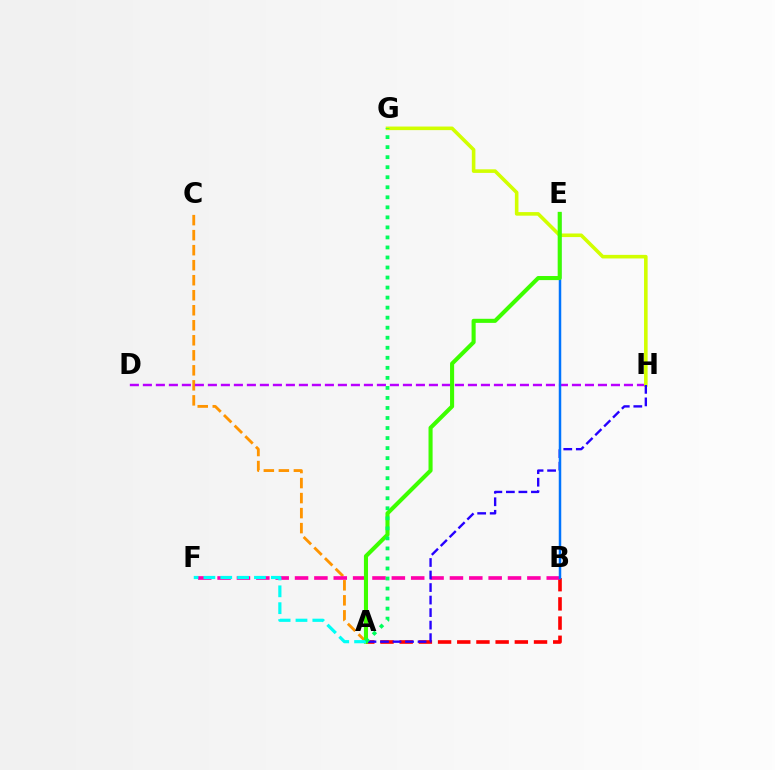{('A', 'C'): [{'color': '#ff9400', 'line_style': 'dashed', 'thickness': 2.04}], ('A', 'B'): [{'color': '#ff0000', 'line_style': 'dashed', 'thickness': 2.61}], ('D', 'H'): [{'color': '#b900ff', 'line_style': 'dashed', 'thickness': 1.77}], ('B', 'F'): [{'color': '#ff00ac', 'line_style': 'dashed', 'thickness': 2.63}], ('G', 'H'): [{'color': '#d1ff00', 'line_style': 'solid', 'thickness': 2.58}], ('A', 'H'): [{'color': '#2500ff', 'line_style': 'dashed', 'thickness': 1.7}], ('B', 'E'): [{'color': '#0074ff', 'line_style': 'solid', 'thickness': 1.8}], ('A', 'E'): [{'color': '#3dff00', 'line_style': 'solid', 'thickness': 2.94}], ('A', 'F'): [{'color': '#00fff6', 'line_style': 'dashed', 'thickness': 2.29}], ('A', 'G'): [{'color': '#00ff5c', 'line_style': 'dotted', 'thickness': 2.73}]}